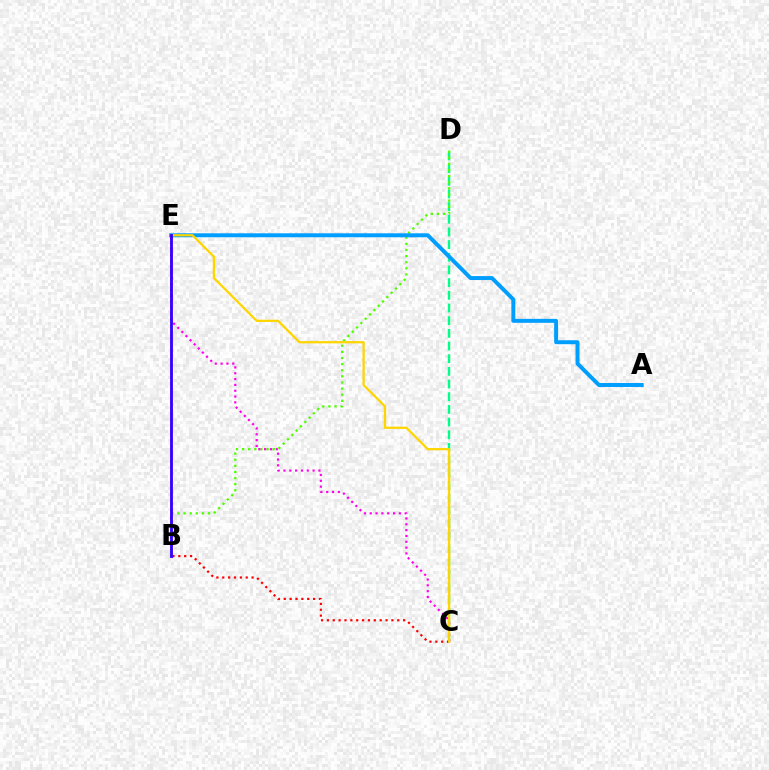{('C', 'D'): [{'color': '#00ff86', 'line_style': 'dashed', 'thickness': 1.72}], ('B', 'D'): [{'color': '#4fff00', 'line_style': 'dotted', 'thickness': 1.66}], ('B', 'C'): [{'color': '#ff0000', 'line_style': 'dotted', 'thickness': 1.59}], ('A', 'E'): [{'color': '#009eff', 'line_style': 'solid', 'thickness': 2.85}], ('C', 'E'): [{'color': '#ff00ed', 'line_style': 'dotted', 'thickness': 1.58}, {'color': '#ffd500', 'line_style': 'solid', 'thickness': 1.62}], ('B', 'E'): [{'color': '#3700ff', 'line_style': 'solid', 'thickness': 2.05}]}